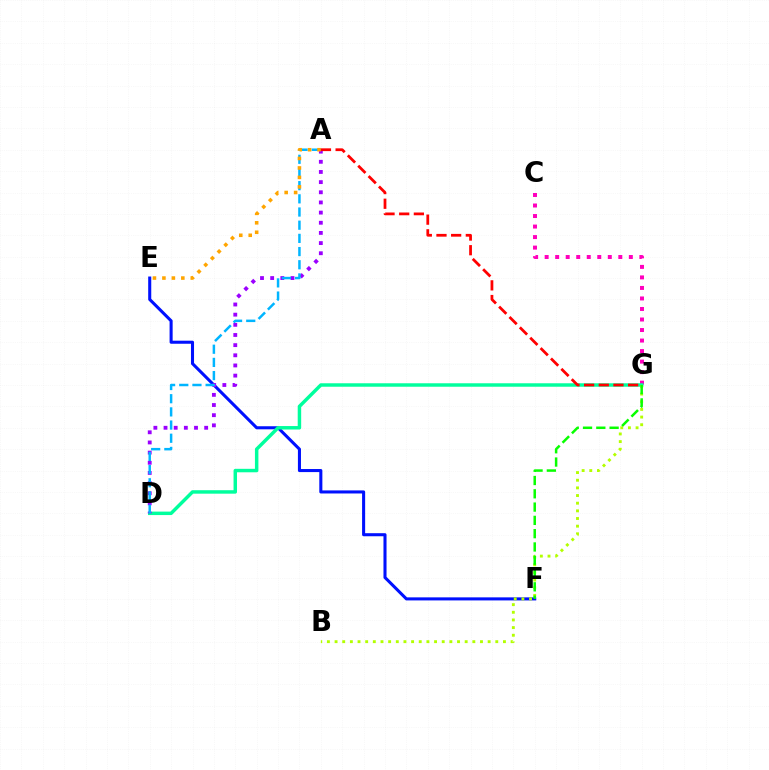{('E', 'F'): [{'color': '#0010ff', 'line_style': 'solid', 'thickness': 2.21}], ('C', 'G'): [{'color': '#ff00bd', 'line_style': 'dotted', 'thickness': 2.86}], ('D', 'G'): [{'color': '#00ff9d', 'line_style': 'solid', 'thickness': 2.49}], ('A', 'D'): [{'color': '#9b00ff', 'line_style': 'dotted', 'thickness': 2.76}, {'color': '#00b5ff', 'line_style': 'dashed', 'thickness': 1.79}], ('B', 'G'): [{'color': '#b3ff00', 'line_style': 'dotted', 'thickness': 2.08}], ('A', 'E'): [{'color': '#ffa500', 'line_style': 'dotted', 'thickness': 2.57}], ('A', 'G'): [{'color': '#ff0000', 'line_style': 'dashed', 'thickness': 1.99}], ('F', 'G'): [{'color': '#08ff00', 'line_style': 'dashed', 'thickness': 1.81}]}